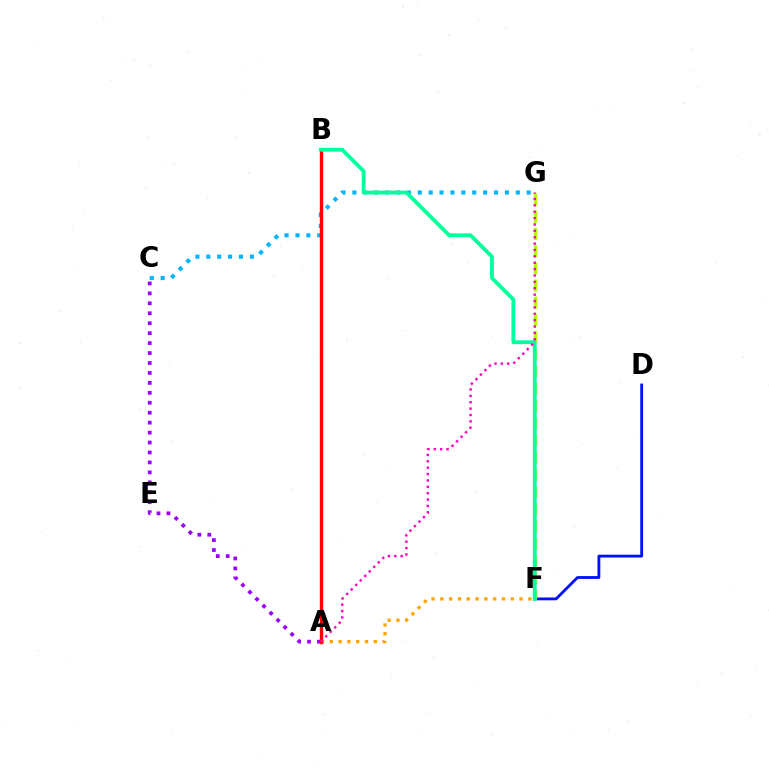{('D', 'F'): [{'color': '#0010ff', 'line_style': 'solid', 'thickness': 2.03}], ('A', 'B'): [{'color': '#08ff00', 'line_style': 'dashed', 'thickness': 2.13}, {'color': '#ff0000', 'line_style': 'solid', 'thickness': 2.41}], ('A', 'C'): [{'color': '#9b00ff', 'line_style': 'dotted', 'thickness': 2.7}], ('F', 'G'): [{'color': '#b3ff00', 'line_style': 'dashed', 'thickness': 2.34}], ('A', 'F'): [{'color': '#ffa500', 'line_style': 'dotted', 'thickness': 2.39}], ('C', 'G'): [{'color': '#00b5ff', 'line_style': 'dotted', 'thickness': 2.96}], ('B', 'F'): [{'color': '#00ff9d', 'line_style': 'solid', 'thickness': 2.74}], ('A', 'G'): [{'color': '#ff00bd', 'line_style': 'dotted', 'thickness': 1.73}]}